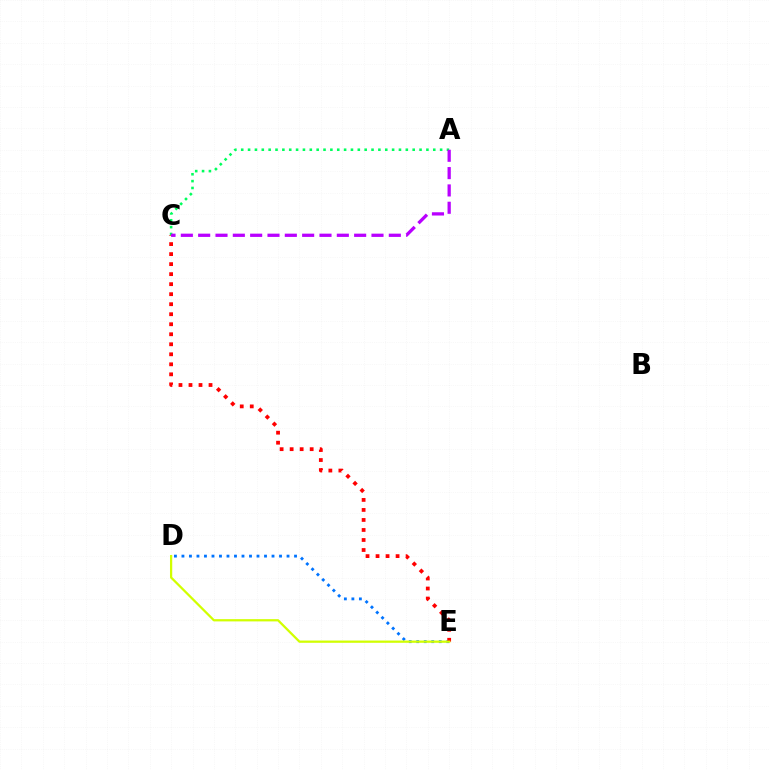{('D', 'E'): [{'color': '#0074ff', 'line_style': 'dotted', 'thickness': 2.04}, {'color': '#d1ff00', 'line_style': 'solid', 'thickness': 1.62}], ('C', 'E'): [{'color': '#ff0000', 'line_style': 'dotted', 'thickness': 2.72}], ('A', 'C'): [{'color': '#00ff5c', 'line_style': 'dotted', 'thickness': 1.86}, {'color': '#b900ff', 'line_style': 'dashed', 'thickness': 2.35}]}